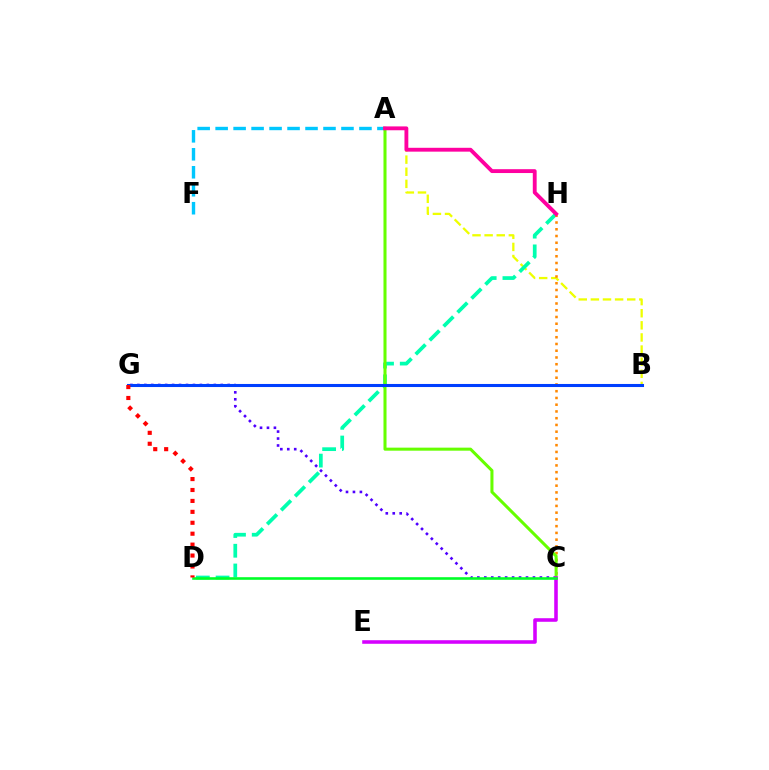{('A', 'B'): [{'color': '#eeff00', 'line_style': 'dashed', 'thickness': 1.65}], ('A', 'F'): [{'color': '#00c7ff', 'line_style': 'dashed', 'thickness': 2.44}], ('D', 'H'): [{'color': '#00ffaf', 'line_style': 'dashed', 'thickness': 2.68}], ('C', 'H'): [{'color': '#ff8800', 'line_style': 'dotted', 'thickness': 1.83}], ('C', 'G'): [{'color': '#4f00ff', 'line_style': 'dotted', 'thickness': 1.89}], ('A', 'C'): [{'color': '#66ff00', 'line_style': 'solid', 'thickness': 2.19}], ('B', 'G'): [{'color': '#003fff', 'line_style': 'solid', 'thickness': 2.21}], ('A', 'H'): [{'color': '#ff00a0', 'line_style': 'solid', 'thickness': 2.77}], ('C', 'E'): [{'color': '#d600ff', 'line_style': 'solid', 'thickness': 2.57}], ('C', 'D'): [{'color': '#00ff27', 'line_style': 'solid', 'thickness': 1.88}], ('D', 'G'): [{'color': '#ff0000', 'line_style': 'dotted', 'thickness': 2.97}]}